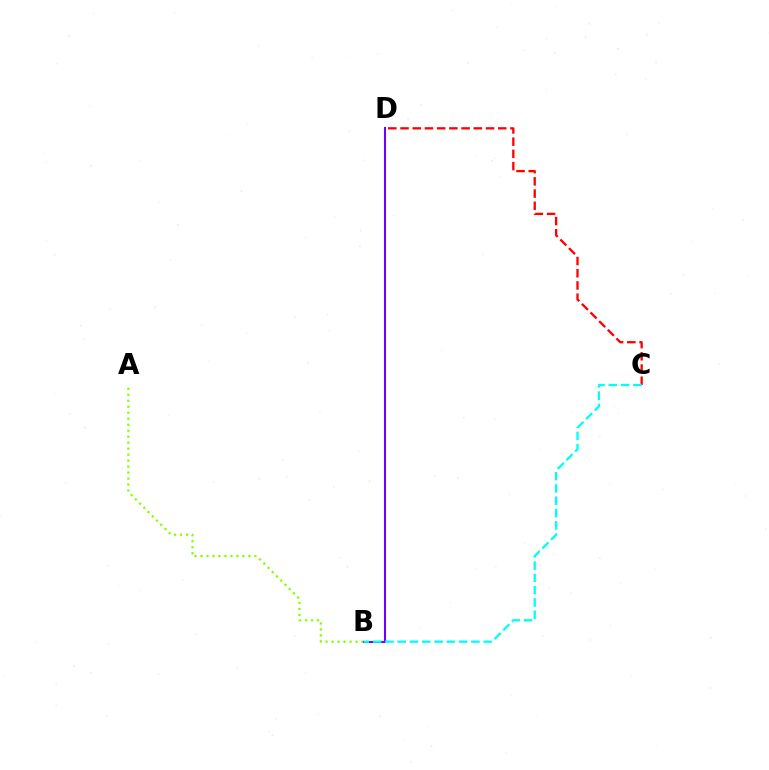{('A', 'B'): [{'color': '#84ff00', 'line_style': 'dotted', 'thickness': 1.63}], ('B', 'D'): [{'color': '#7200ff', 'line_style': 'solid', 'thickness': 1.5}], ('C', 'D'): [{'color': '#ff0000', 'line_style': 'dashed', 'thickness': 1.66}], ('B', 'C'): [{'color': '#00fff6', 'line_style': 'dashed', 'thickness': 1.67}]}